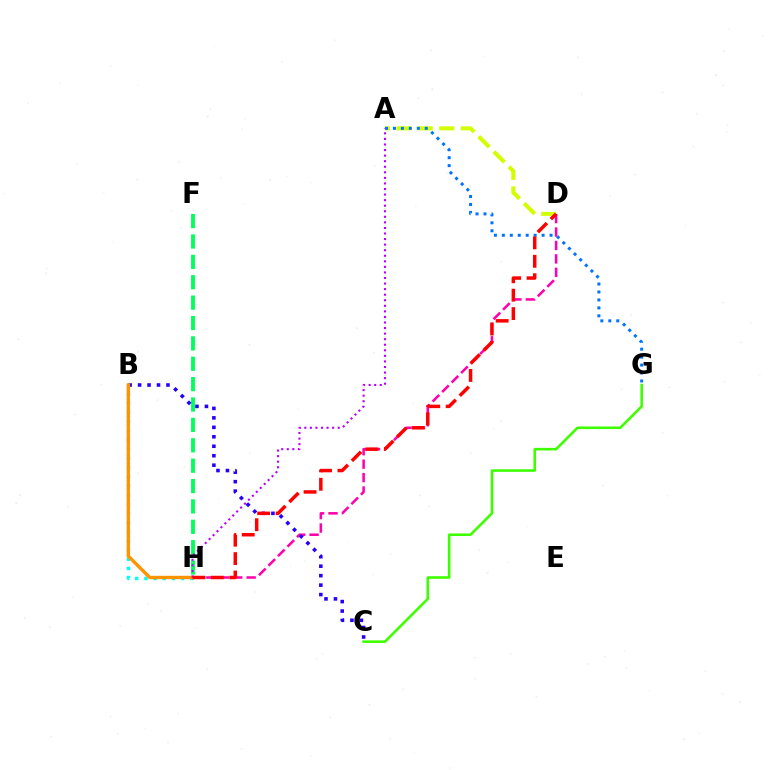{('A', 'D'): [{'color': '#d1ff00', 'line_style': 'dashed', 'thickness': 2.91}], ('B', 'H'): [{'color': '#00fff6', 'line_style': 'dotted', 'thickness': 2.49}, {'color': '#ff9400', 'line_style': 'solid', 'thickness': 2.44}], ('F', 'H'): [{'color': '#00ff5c', 'line_style': 'dashed', 'thickness': 2.77}], ('D', 'H'): [{'color': '#ff00ac', 'line_style': 'dashed', 'thickness': 1.83}, {'color': '#ff0000', 'line_style': 'dashed', 'thickness': 2.5}], ('B', 'C'): [{'color': '#2500ff', 'line_style': 'dotted', 'thickness': 2.57}], ('C', 'G'): [{'color': '#3dff00', 'line_style': 'solid', 'thickness': 1.87}], ('A', 'G'): [{'color': '#0074ff', 'line_style': 'dotted', 'thickness': 2.16}], ('A', 'H'): [{'color': '#b900ff', 'line_style': 'dotted', 'thickness': 1.51}]}